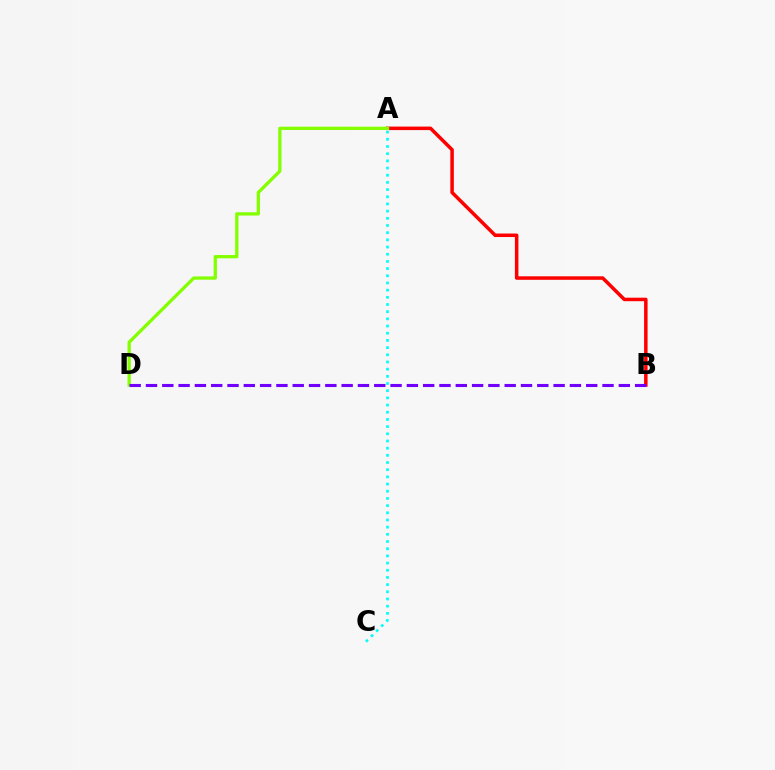{('A', 'B'): [{'color': '#ff0000', 'line_style': 'solid', 'thickness': 2.53}], ('A', 'C'): [{'color': '#00fff6', 'line_style': 'dotted', 'thickness': 1.95}], ('A', 'D'): [{'color': '#84ff00', 'line_style': 'solid', 'thickness': 2.37}], ('B', 'D'): [{'color': '#7200ff', 'line_style': 'dashed', 'thickness': 2.22}]}